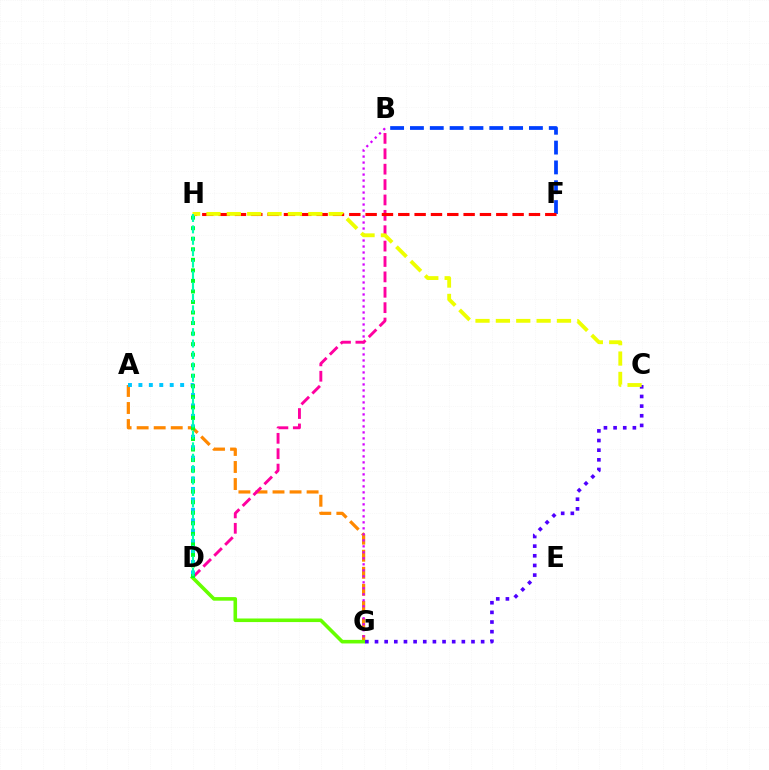{('A', 'G'): [{'color': '#ff8800', 'line_style': 'dashed', 'thickness': 2.32}], ('B', 'G'): [{'color': '#d600ff', 'line_style': 'dotted', 'thickness': 1.63}], ('B', 'D'): [{'color': '#ff00a0', 'line_style': 'dashed', 'thickness': 2.09}], ('B', 'F'): [{'color': '#003fff', 'line_style': 'dashed', 'thickness': 2.69}], ('A', 'D'): [{'color': '#00c7ff', 'line_style': 'dotted', 'thickness': 2.84}], ('D', 'G'): [{'color': '#66ff00', 'line_style': 'solid', 'thickness': 2.58}], ('F', 'H'): [{'color': '#ff0000', 'line_style': 'dashed', 'thickness': 2.22}], ('C', 'G'): [{'color': '#4f00ff', 'line_style': 'dotted', 'thickness': 2.62}], ('D', 'H'): [{'color': '#00ff27', 'line_style': 'dotted', 'thickness': 2.86}, {'color': '#00ffaf', 'line_style': 'dashed', 'thickness': 1.55}], ('C', 'H'): [{'color': '#eeff00', 'line_style': 'dashed', 'thickness': 2.77}]}